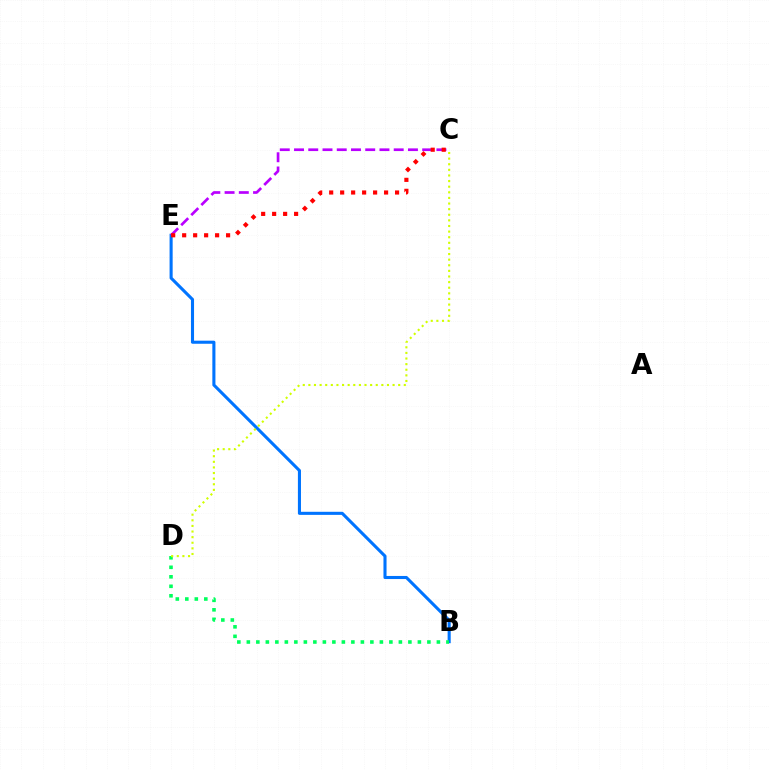{('B', 'E'): [{'color': '#0074ff', 'line_style': 'solid', 'thickness': 2.22}], ('B', 'D'): [{'color': '#00ff5c', 'line_style': 'dotted', 'thickness': 2.58}], ('C', 'E'): [{'color': '#b900ff', 'line_style': 'dashed', 'thickness': 1.93}, {'color': '#ff0000', 'line_style': 'dotted', 'thickness': 2.98}], ('C', 'D'): [{'color': '#d1ff00', 'line_style': 'dotted', 'thickness': 1.53}]}